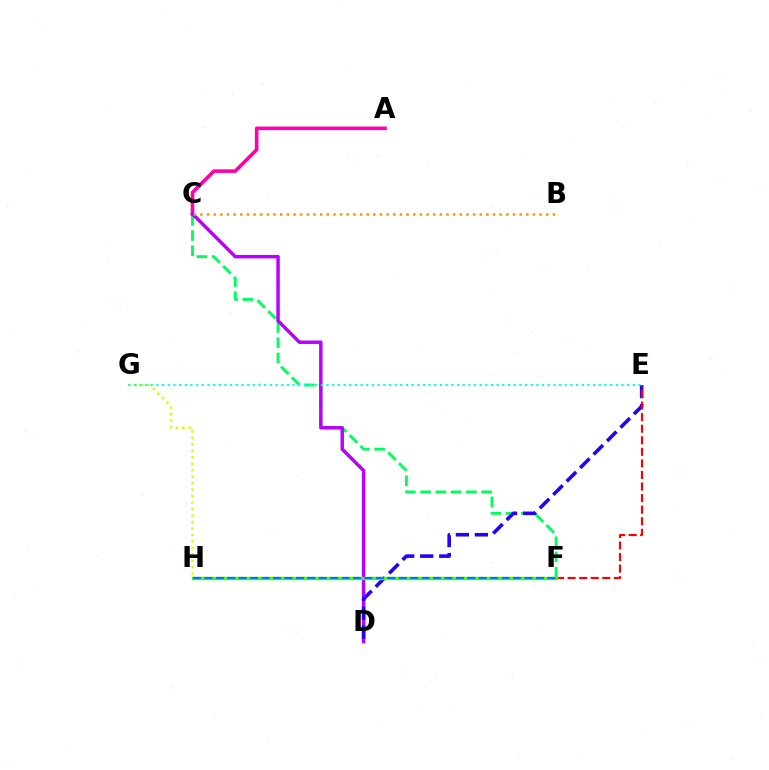{('C', 'F'): [{'color': '#00ff5c', 'line_style': 'dashed', 'thickness': 2.07}], ('G', 'H'): [{'color': '#d1ff00', 'line_style': 'dotted', 'thickness': 1.76}], ('A', 'C'): [{'color': '#ff00ac', 'line_style': 'solid', 'thickness': 2.59}], ('C', 'D'): [{'color': '#b900ff', 'line_style': 'solid', 'thickness': 2.49}], ('D', 'E'): [{'color': '#2500ff', 'line_style': 'dashed', 'thickness': 2.58}], ('E', 'F'): [{'color': '#ff0000', 'line_style': 'dashed', 'thickness': 1.57}], ('F', 'H'): [{'color': '#3dff00', 'line_style': 'solid', 'thickness': 2.45}, {'color': '#0074ff', 'line_style': 'dashed', 'thickness': 1.55}], ('B', 'C'): [{'color': '#ff9400', 'line_style': 'dotted', 'thickness': 1.81}], ('E', 'G'): [{'color': '#00fff6', 'line_style': 'dotted', 'thickness': 1.54}]}